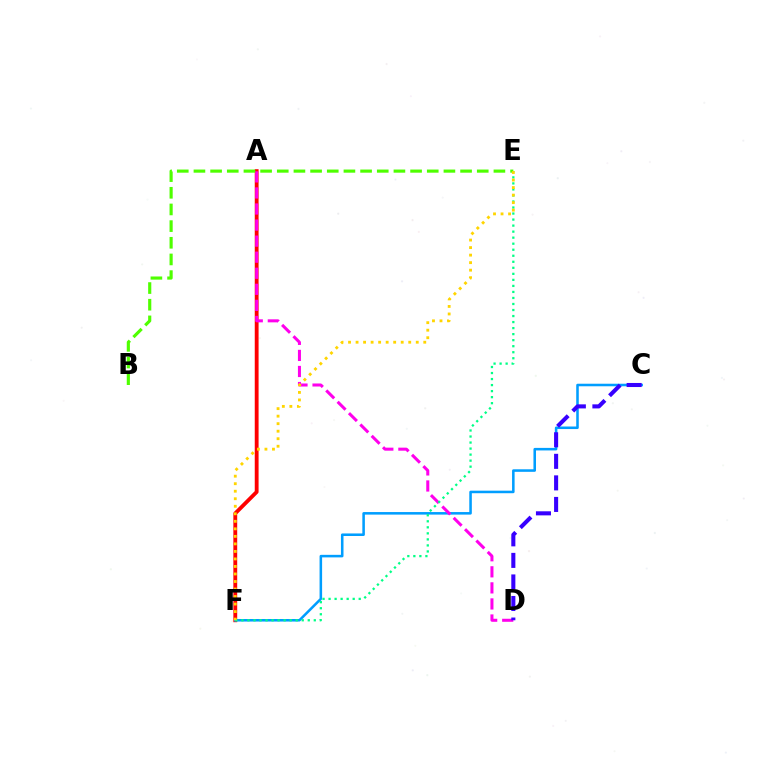{('A', 'F'): [{'color': '#ff0000', 'line_style': 'solid', 'thickness': 2.76}], ('C', 'F'): [{'color': '#009eff', 'line_style': 'solid', 'thickness': 1.83}], ('A', 'D'): [{'color': '#ff00ed', 'line_style': 'dashed', 'thickness': 2.18}], ('C', 'D'): [{'color': '#3700ff', 'line_style': 'dashed', 'thickness': 2.93}], ('B', 'E'): [{'color': '#4fff00', 'line_style': 'dashed', 'thickness': 2.26}], ('E', 'F'): [{'color': '#00ff86', 'line_style': 'dotted', 'thickness': 1.64}, {'color': '#ffd500', 'line_style': 'dotted', 'thickness': 2.04}]}